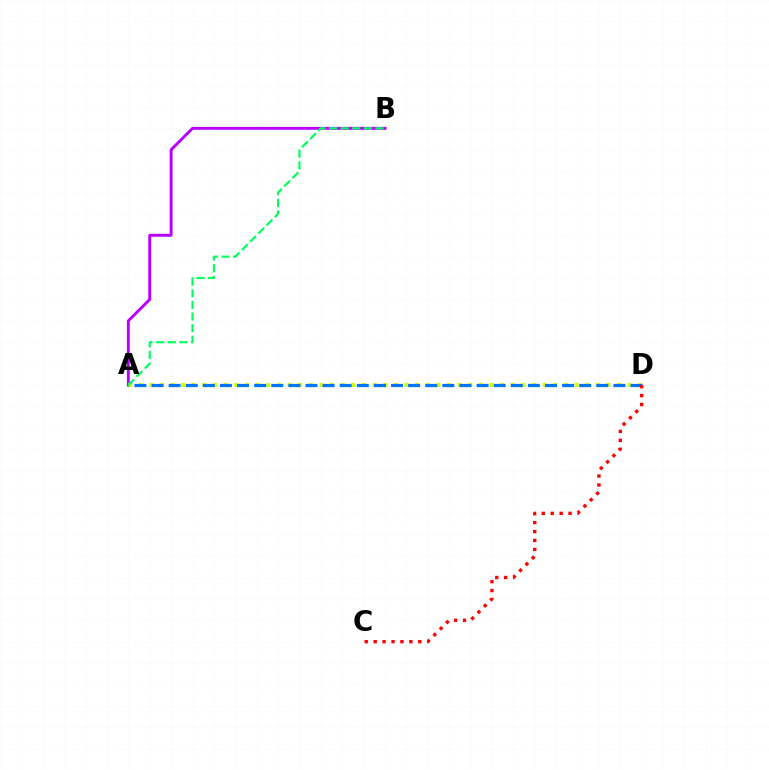{('A', 'B'): [{'color': '#b900ff', 'line_style': 'solid', 'thickness': 2.09}, {'color': '#00ff5c', 'line_style': 'dashed', 'thickness': 1.58}], ('A', 'D'): [{'color': '#d1ff00', 'line_style': 'dotted', 'thickness': 2.89}, {'color': '#0074ff', 'line_style': 'dashed', 'thickness': 2.32}], ('C', 'D'): [{'color': '#ff0000', 'line_style': 'dotted', 'thickness': 2.43}]}